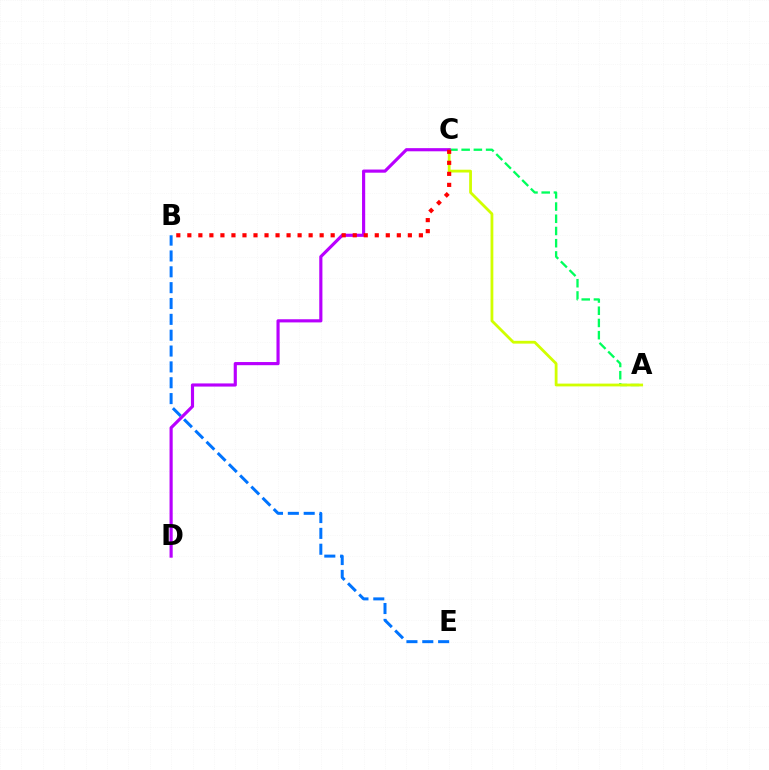{('B', 'E'): [{'color': '#0074ff', 'line_style': 'dashed', 'thickness': 2.15}], ('A', 'C'): [{'color': '#00ff5c', 'line_style': 'dashed', 'thickness': 1.66}, {'color': '#d1ff00', 'line_style': 'solid', 'thickness': 2.01}], ('C', 'D'): [{'color': '#b900ff', 'line_style': 'solid', 'thickness': 2.27}], ('B', 'C'): [{'color': '#ff0000', 'line_style': 'dotted', 'thickness': 3.0}]}